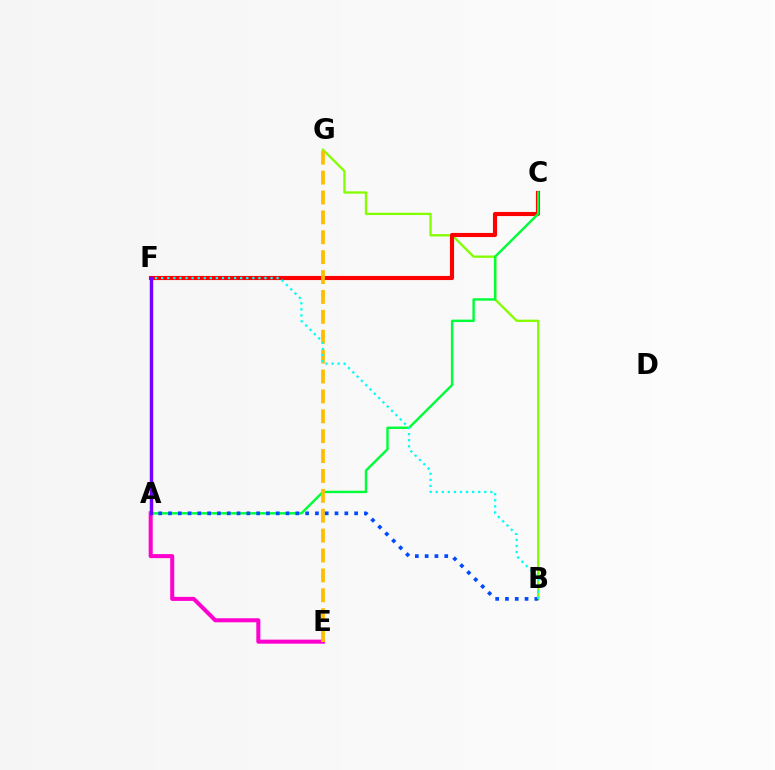{('A', 'E'): [{'color': '#ff00cf', 'line_style': 'solid', 'thickness': 2.91}], ('B', 'G'): [{'color': '#84ff00', 'line_style': 'solid', 'thickness': 1.67}], ('C', 'F'): [{'color': '#ff0000', 'line_style': 'solid', 'thickness': 2.97}], ('A', 'C'): [{'color': '#00ff39', 'line_style': 'solid', 'thickness': 1.75}], ('E', 'G'): [{'color': '#ffbd00', 'line_style': 'dashed', 'thickness': 2.7}], ('A', 'B'): [{'color': '#004bff', 'line_style': 'dotted', 'thickness': 2.66}], ('B', 'F'): [{'color': '#00fff6', 'line_style': 'dotted', 'thickness': 1.65}], ('A', 'F'): [{'color': '#7200ff', 'line_style': 'solid', 'thickness': 2.48}]}